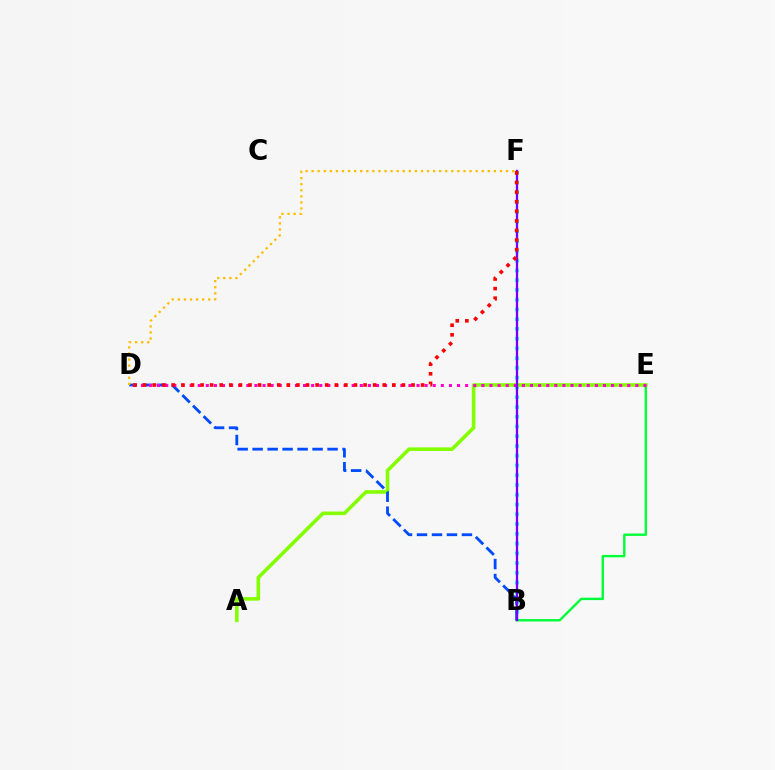{('B', 'E'): [{'color': '#00ff39', 'line_style': 'solid', 'thickness': 1.73}], ('B', 'F'): [{'color': '#00fff6', 'line_style': 'dotted', 'thickness': 2.65}, {'color': '#7200ff', 'line_style': 'solid', 'thickness': 1.66}], ('A', 'E'): [{'color': '#84ff00', 'line_style': 'solid', 'thickness': 2.59}], ('B', 'D'): [{'color': '#004bff', 'line_style': 'dashed', 'thickness': 2.04}], ('D', 'E'): [{'color': '#ff00cf', 'line_style': 'dotted', 'thickness': 2.2}], ('D', 'F'): [{'color': '#ffbd00', 'line_style': 'dotted', 'thickness': 1.65}, {'color': '#ff0000', 'line_style': 'dotted', 'thickness': 2.6}]}